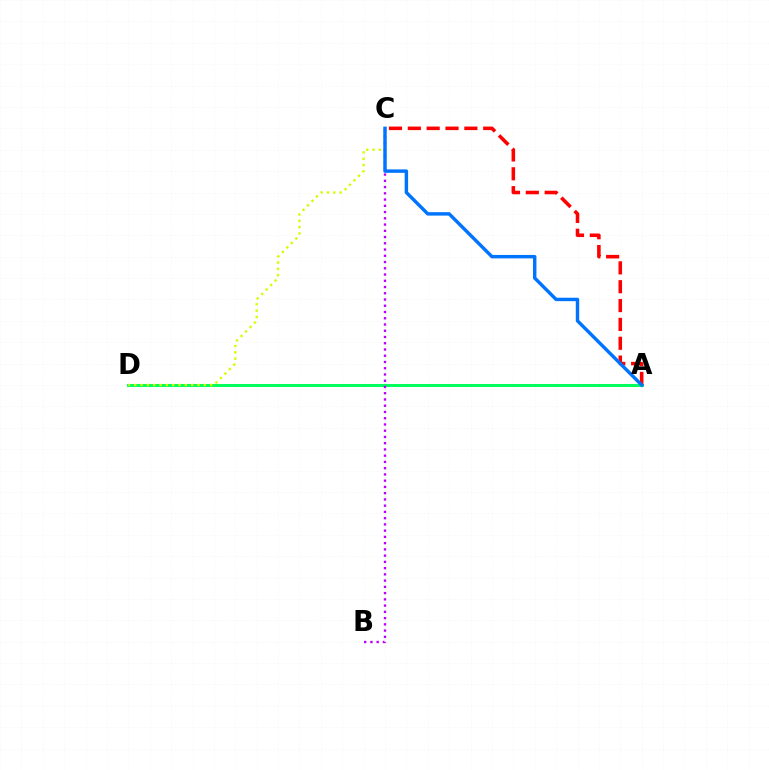{('A', 'D'): [{'color': '#00ff5c', 'line_style': 'solid', 'thickness': 2.13}], ('C', 'D'): [{'color': '#d1ff00', 'line_style': 'dotted', 'thickness': 1.72}], ('B', 'C'): [{'color': '#b900ff', 'line_style': 'dotted', 'thickness': 1.7}], ('A', 'C'): [{'color': '#ff0000', 'line_style': 'dashed', 'thickness': 2.56}, {'color': '#0074ff', 'line_style': 'solid', 'thickness': 2.47}]}